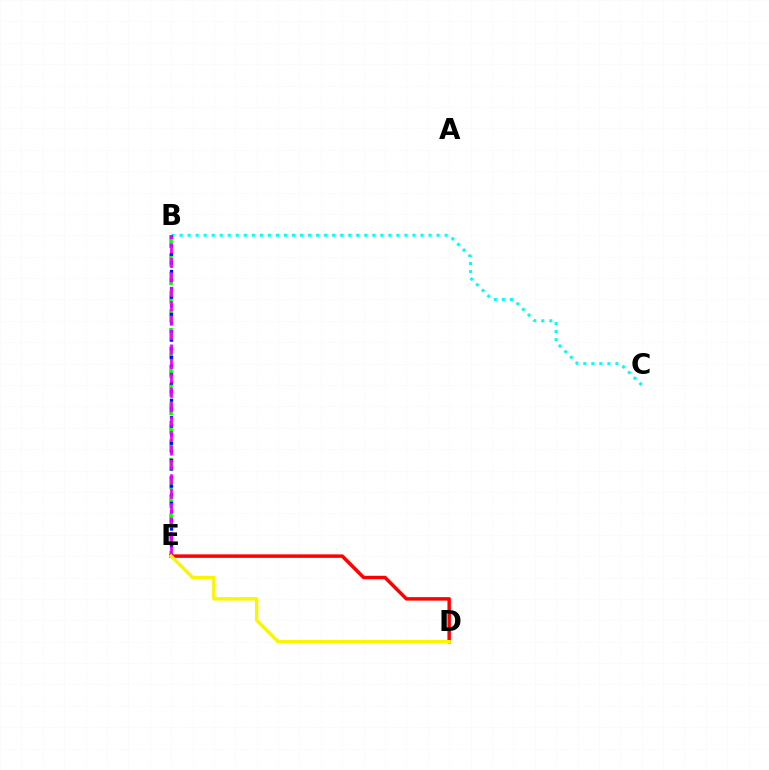{('B', 'C'): [{'color': '#00fff6', 'line_style': 'dotted', 'thickness': 2.18}], ('B', 'E'): [{'color': '#08ff00', 'line_style': 'dashed', 'thickness': 2.52}, {'color': '#0010ff', 'line_style': 'dotted', 'thickness': 2.33}, {'color': '#ee00ff', 'line_style': 'dashed', 'thickness': 1.96}], ('D', 'E'): [{'color': '#ff0000', 'line_style': 'solid', 'thickness': 2.5}, {'color': '#fcf500', 'line_style': 'solid', 'thickness': 2.45}]}